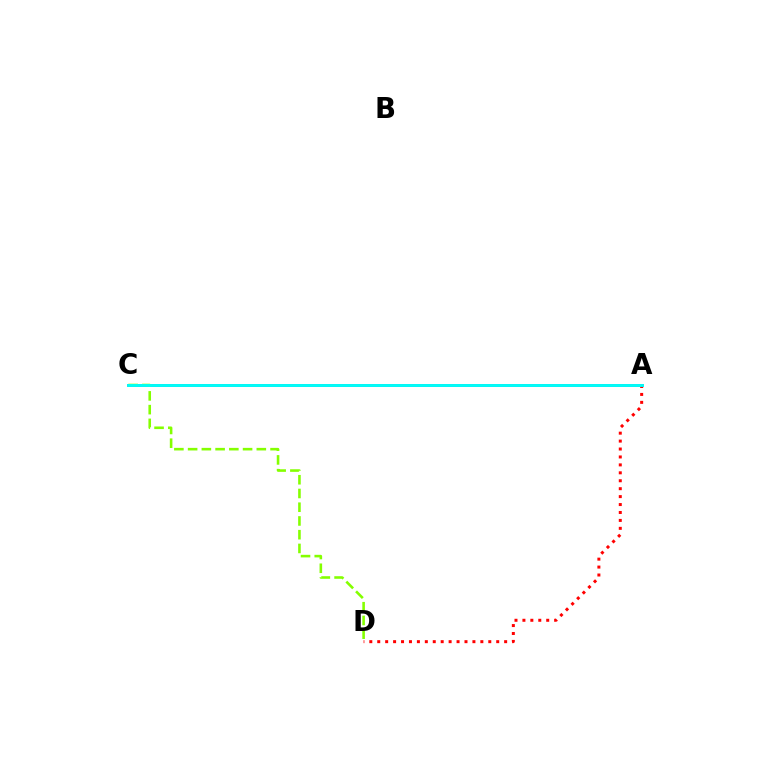{('A', 'C'): [{'color': '#7200ff', 'line_style': 'solid', 'thickness': 1.85}, {'color': '#00fff6', 'line_style': 'solid', 'thickness': 2.08}], ('A', 'D'): [{'color': '#ff0000', 'line_style': 'dotted', 'thickness': 2.16}], ('C', 'D'): [{'color': '#84ff00', 'line_style': 'dashed', 'thickness': 1.87}]}